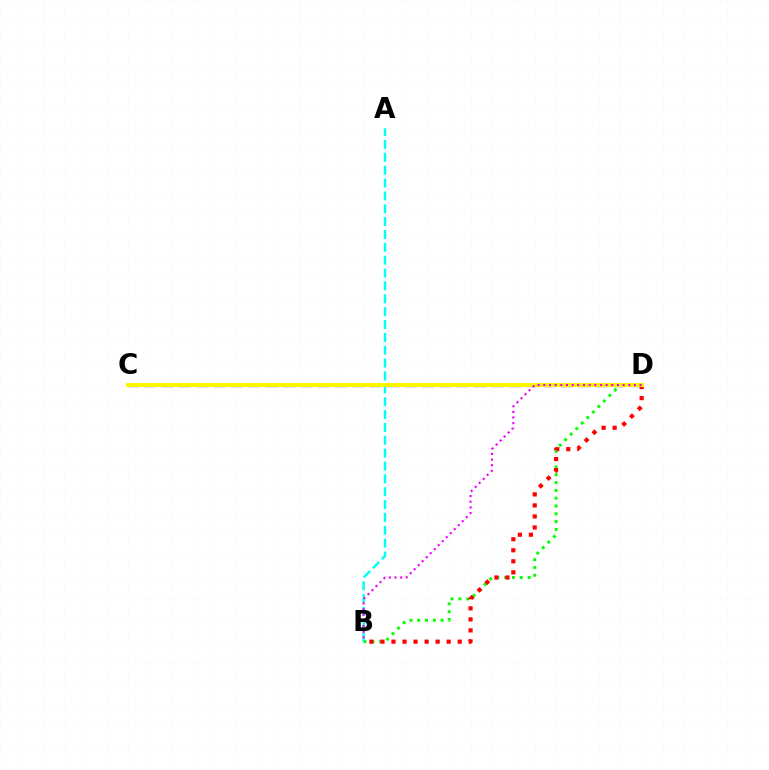{('C', 'D'): [{'color': '#0010ff', 'line_style': 'dashed', 'thickness': 2.36}, {'color': '#fcf500', 'line_style': 'solid', 'thickness': 2.91}], ('A', 'B'): [{'color': '#00fff6', 'line_style': 'dashed', 'thickness': 1.75}], ('B', 'D'): [{'color': '#08ff00', 'line_style': 'dotted', 'thickness': 2.12}, {'color': '#ff0000', 'line_style': 'dotted', 'thickness': 3.0}, {'color': '#ee00ff', 'line_style': 'dotted', 'thickness': 1.54}]}